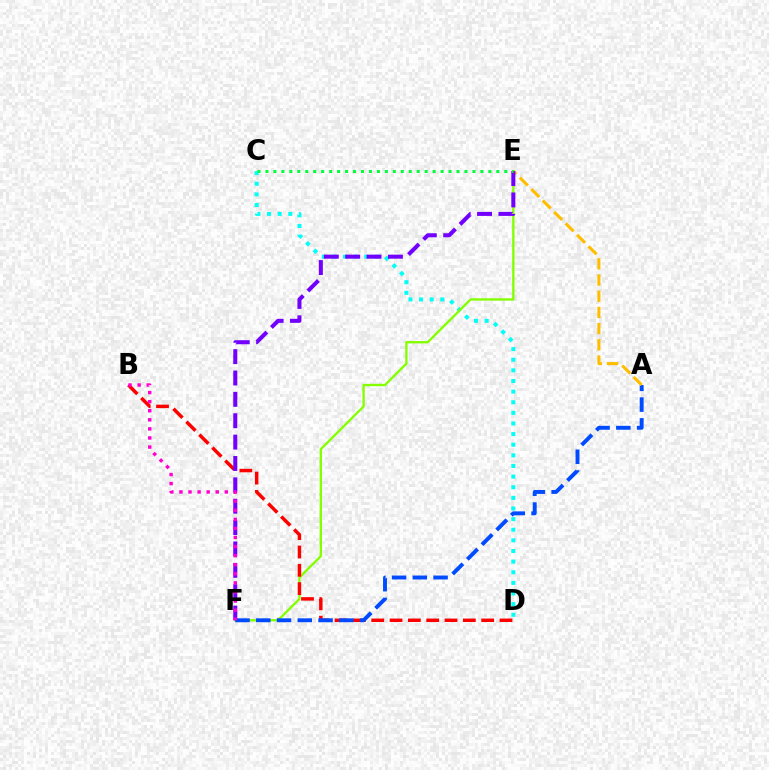{('C', 'D'): [{'color': '#00fff6', 'line_style': 'dotted', 'thickness': 2.89}], ('E', 'F'): [{'color': '#84ff00', 'line_style': 'solid', 'thickness': 1.68}, {'color': '#7200ff', 'line_style': 'dashed', 'thickness': 2.9}], ('B', 'D'): [{'color': '#ff0000', 'line_style': 'dashed', 'thickness': 2.49}], ('A', 'F'): [{'color': '#004bff', 'line_style': 'dashed', 'thickness': 2.82}], ('A', 'E'): [{'color': '#ffbd00', 'line_style': 'dashed', 'thickness': 2.2}], ('B', 'F'): [{'color': '#ff00cf', 'line_style': 'dotted', 'thickness': 2.47}], ('C', 'E'): [{'color': '#00ff39', 'line_style': 'dotted', 'thickness': 2.16}]}